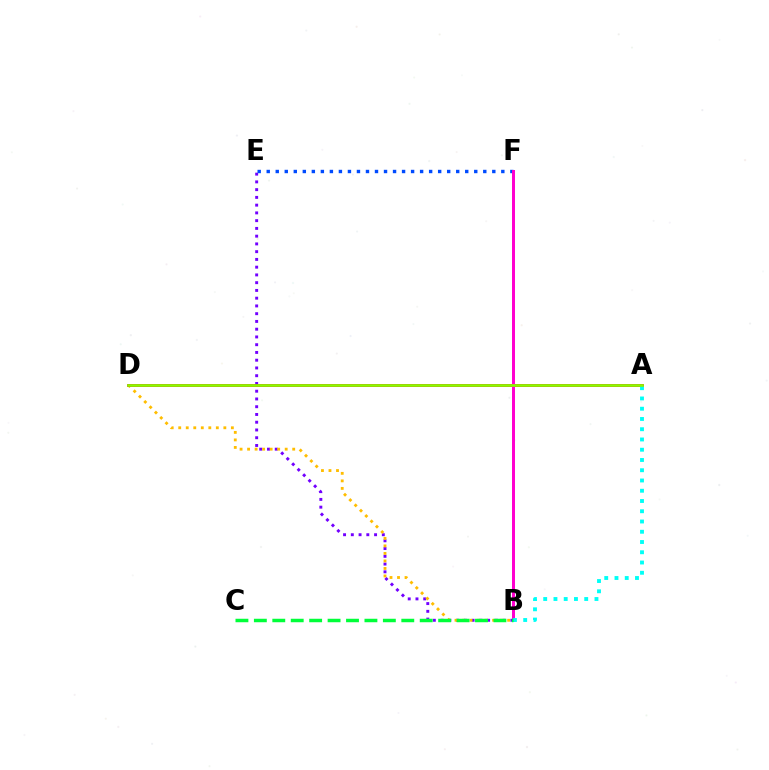{('B', 'E'): [{'color': '#7200ff', 'line_style': 'dotted', 'thickness': 2.11}], ('B', 'D'): [{'color': '#ffbd00', 'line_style': 'dotted', 'thickness': 2.04}], ('E', 'F'): [{'color': '#004bff', 'line_style': 'dotted', 'thickness': 2.45}], ('A', 'D'): [{'color': '#ff0000', 'line_style': 'solid', 'thickness': 1.91}, {'color': '#84ff00', 'line_style': 'solid', 'thickness': 1.86}], ('B', 'F'): [{'color': '#ff00cf', 'line_style': 'solid', 'thickness': 2.14}], ('A', 'B'): [{'color': '#00fff6', 'line_style': 'dotted', 'thickness': 2.79}], ('B', 'C'): [{'color': '#00ff39', 'line_style': 'dashed', 'thickness': 2.5}]}